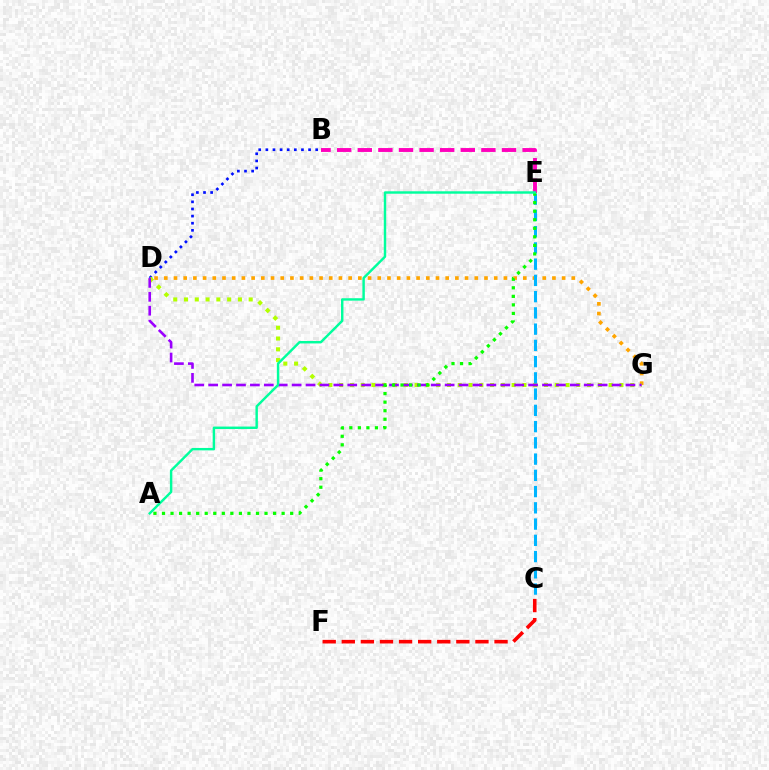{('B', 'D'): [{'color': '#0010ff', 'line_style': 'dotted', 'thickness': 1.93}], ('D', 'G'): [{'color': '#ffa500', 'line_style': 'dotted', 'thickness': 2.64}, {'color': '#b3ff00', 'line_style': 'dotted', 'thickness': 2.93}, {'color': '#9b00ff', 'line_style': 'dashed', 'thickness': 1.89}], ('B', 'E'): [{'color': '#ff00bd', 'line_style': 'dashed', 'thickness': 2.8}], ('C', 'E'): [{'color': '#00b5ff', 'line_style': 'dashed', 'thickness': 2.21}], ('C', 'F'): [{'color': '#ff0000', 'line_style': 'dashed', 'thickness': 2.59}], ('A', 'E'): [{'color': '#08ff00', 'line_style': 'dotted', 'thickness': 2.32}, {'color': '#00ff9d', 'line_style': 'solid', 'thickness': 1.75}]}